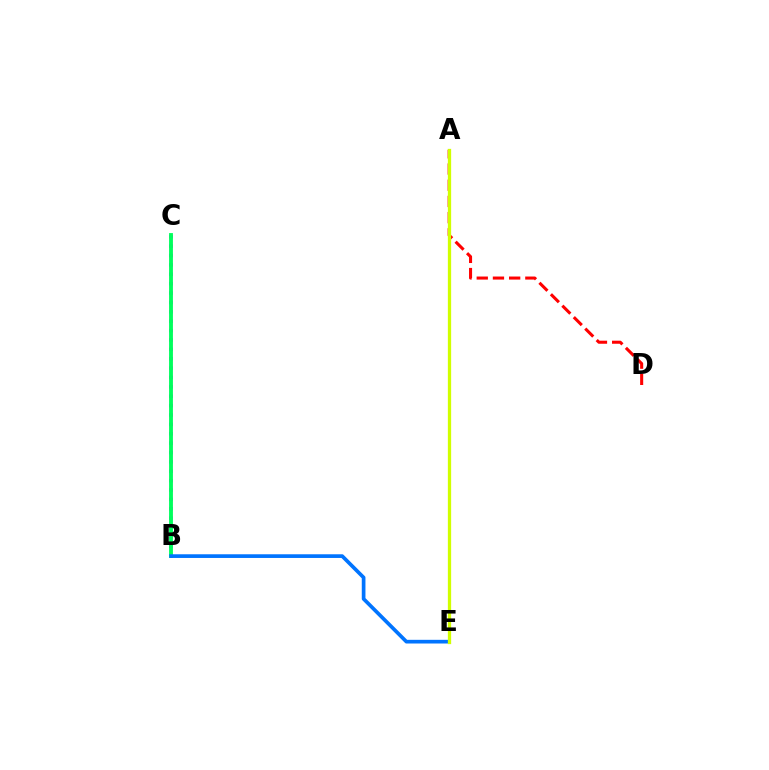{('B', 'C'): [{'color': '#b900ff', 'line_style': 'dotted', 'thickness': 2.55}, {'color': '#00ff5c', 'line_style': 'solid', 'thickness': 2.77}], ('A', 'D'): [{'color': '#ff0000', 'line_style': 'dashed', 'thickness': 2.2}], ('B', 'E'): [{'color': '#0074ff', 'line_style': 'solid', 'thickness': 2.65}], ('A', 'E'): [{'color': '#d1ff00', 'line_style': 'solid', 'thickness': 2.36}]}